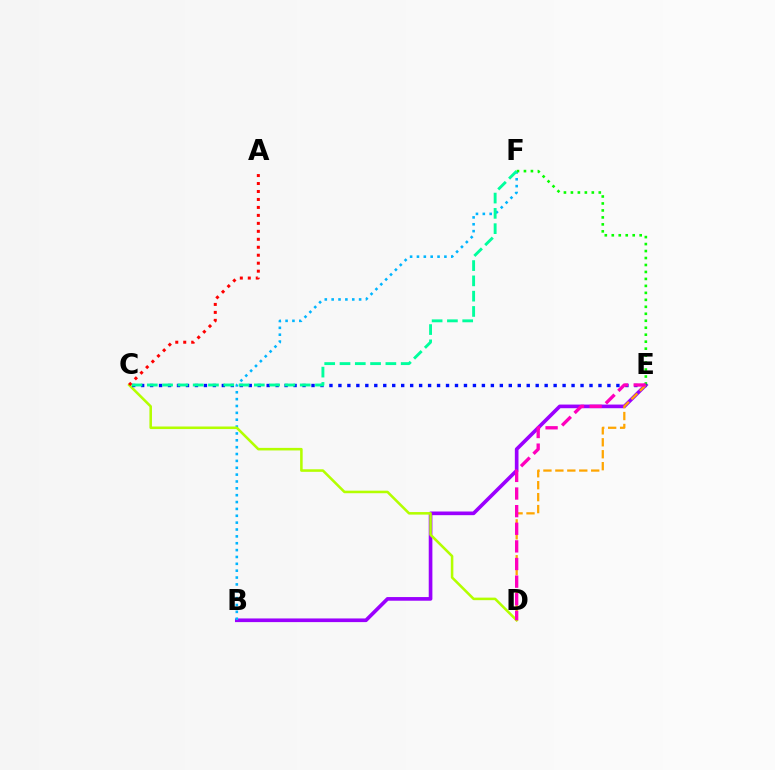{('B', 'E'): [{'color': '#9b00ff', 'line_style': 'solid', 'thickness': 2.63}], ('B', 'F'): [{'color': '#00b5ff', 'line_style': 'dotted', 'thickness': 1.86}], ('C', 'D'): [{'color': '#b3ff00', 'line_style': 'solid', 'thickness': 1.84}], ('E', 'F'): [{'color': '#08ff00', 'line_style': 'dotted', 'thickness': 1.89}], ('C', 'E'): [{'color': '#0010ff', 'line_style': 'dotted', 'thickness': 2.44}], ('C', 'F'): [{'color': '#00ff9d', 'line_style': 'dashed', 'thickness': 2.08}], ('D', 'E'): [{'color': '#ffa500', 'line_style': 'dashed', 'thickness': 1.62}, {'color': '#ff00bd', 'line_style': 'dashed', 'thickness': 2.39}], ('A', 'C'): [{'color': '#ff0000', 'line_style': 'dotted', 'thickness': 2.16}]}